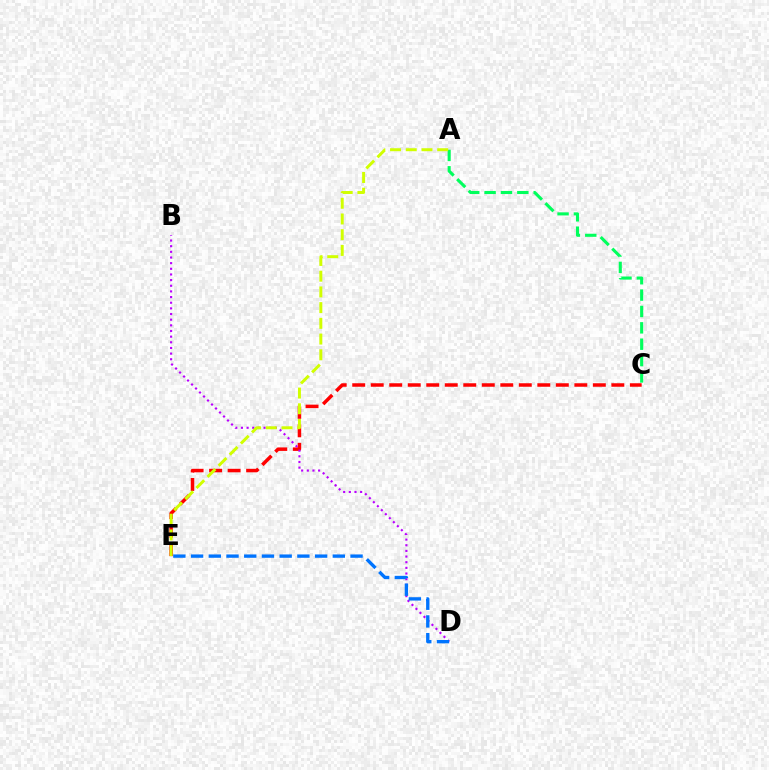{('A', 'C'): [{'color': '#00ff5c', 'line_style': 'dashed', 'thickness': 2.22}], ('C', 'E'): [{'color': '#ff0000', 'line_style': 'dashed', 'thickness': 2.51}], ('B', 'D'): [{'color': '#b900ff', 'line_style': 'dotted', 'thickness': 1.54}], ('A', 'E'): [{'color': '#d1ff00', 'line_style': 'dashed', 'thickness': 2.14}], ('D', 'E'): [{'color': '#0074ff', 'line_style': 'dashed', 'thickness': 2.41}]}